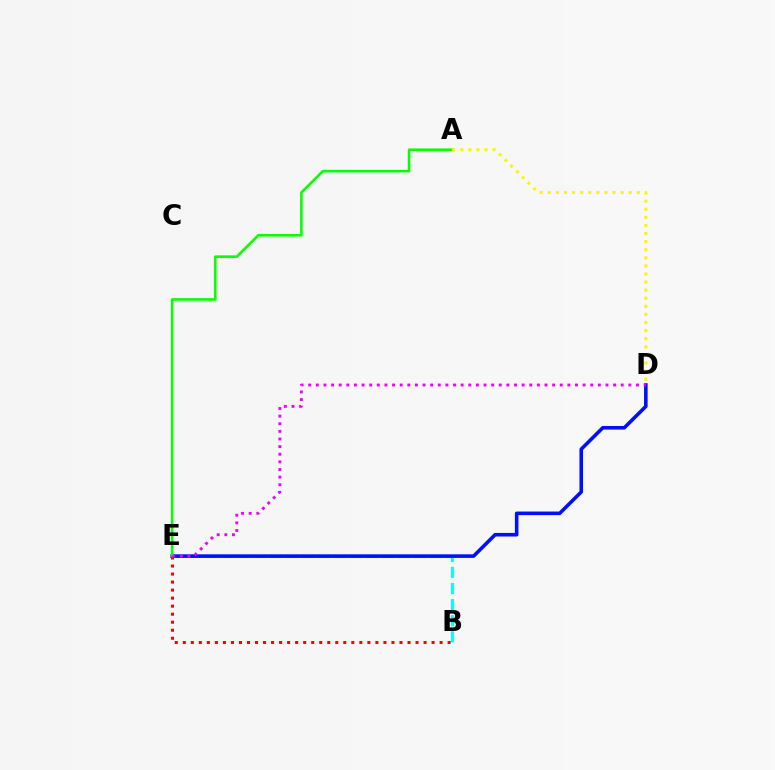{('B', 'E'): [{'color': '#00fff6', 'line_style': 'dashed', 'thickness': 2.19}, {'color': '#ff0000', 'line_style': 'dotted', 'thickness': 2.18}], ('D', 'E'): [{'color': '#0010ff', 'line_style': 'solid', 'thickness': 2.58}, {'color': '#ee00ff', 'line_style': 'dotted', 'thickness': 2.07}], ('A', 'E'): [{'color': '#08ff00', 'line_style': 'solid', 'thickness': 1.87}], ('A', 'D'): [{'color': '#fcf500', 'line_style': 'dotted', 'thickness': 2.2}]}